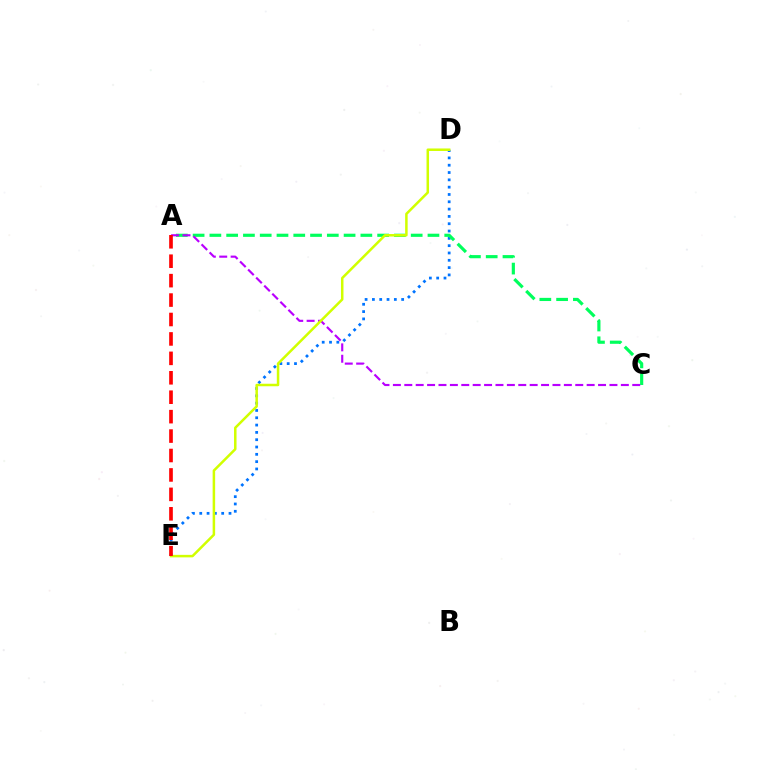{('D', 'E'): [{'color': '#0074ff', 'line_style': 'dotted', 'thickness': 1.99}, {'color': '#d1ff00', 'line_style': 'solid', 'thickness': 1.81}], ('A', 'C'): [{'color': '#00ff5c', 'line_style': 'dashed', 'thickness': 2.28}, {'color': '#b900ff', 'line_style': 'dashed', 'thickness': 1.55}], ('A', 'E'): [{'color': '#ff0000', 'line_style': 'dashed', 'thickness': 2.64}]}